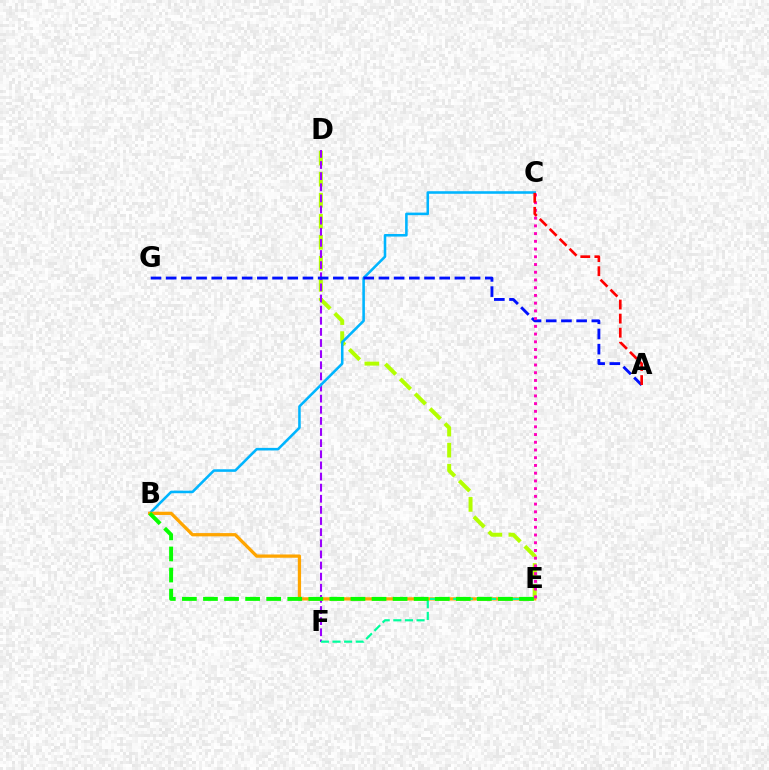{('D', 'E'): [{'color': '#b3ff00', 'line_style': 'dashed', 'thickness': 2.86}], ('D', 'F'): [{'color': '#9b00ff', 'line_style': 'dashed', 'thickness': 1.51}], ('B', 'C'): [{'color': '#00b5ff', 'line_style': 'solid', 'thickness': 1.85}], ('B', 'E'): [{'color': '#ffa500', 'line_style': 'solid', 'thickness': 2.35}, {'color': '#08ff00', 'line_style': 'dashed', 'thickness': 2.86}], ('A', 'G'): [{'color': '#0010ff', 'line_style': 'dashed', 'thickness': 2.06}], ('E', 'F'): [{'color': '#00ff9d', 'line_style': 'dashed', 'thickness': 1.58}], ('C', 'E'): [{'color': '#ff00bd', 'line_style': 'dotted', 'thickness': 2.1}], ('A', 'C'): [{'color': '#ff0000', 'line_style': 'dashed', 'thickness': 1.91}]}